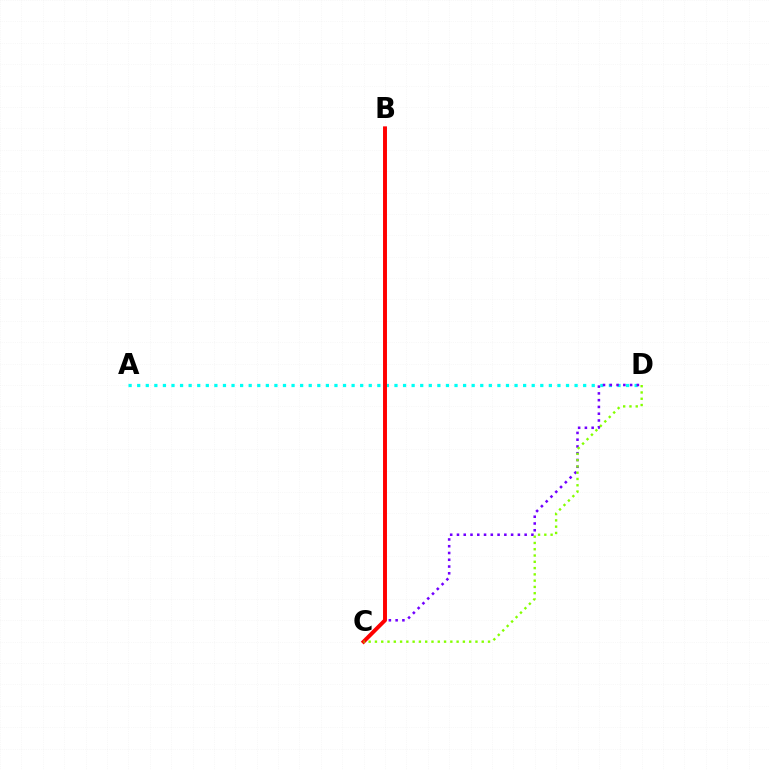{('A', 'D'): [{'color': '#00fff6', 'line_style': 'dotted', 'thickness': 2.33}], ('C', 'D'): [{'color': '#7200ff', 'line_style': 'dotted', 'thickness': 1.84}, {'color': '#84ff00', 'line_style': 'dotted', 'thickness': 1.71}], ('B', 'C'): [{'color': '#ff0000', 'line_style': 'solid', 'thickness': 2.83}]}